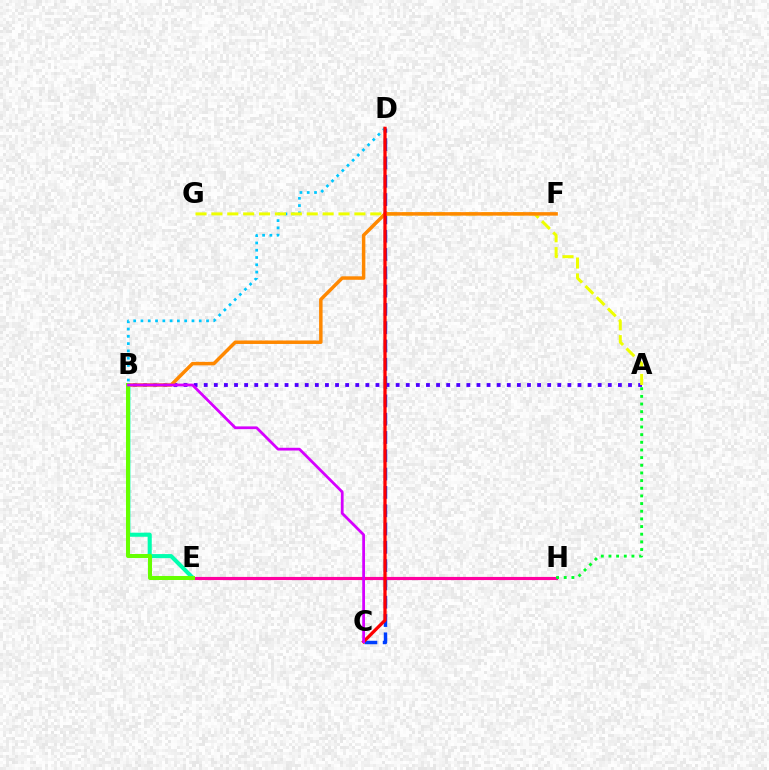{('C', 'D'): [{'color': '#003fff', 'line_style': 'dashed', 'thickness': 2.49}, {'color': '#ff0000', 'line_style': 'solid', 'thickness': 2.35}], ('A', 'B'): [{'color': '#4f00ff', 'line_style': 'dotted', 'thickness': 2.74}], ('B', 'E'): [{'color': '#00ffaf', 'line_style': 'solid', 'thickness': 2.93}, {'color': '#66ff00', 'line_style': 'solid', 'thickness': 2.9}], ('B', 'D'): [{'color': '#00c7ff', 'line_style': 'dotted', 'thickness': 1.98}], ('A', 'G'): [{'color': '#eeff00', 'line_style': 'dashed', 'thickness': 2.16}], ('B', 'F'): [{'color': '#ff8800', 'line_style': 'solid', 'thickness': 2.51}], ('E', 'H'): [{'color': '#ff00a0', 'line_style': 'solid', 'thickness': 2.26}], ('B', 'C'): [{'color': '#d600ff', 'line_style': 'solid', 'thickness': 1.99}], ('A', 'H'): [{'color': '#00ff27', 'line_style': 'dotted', 'thickness': 2.08}]}